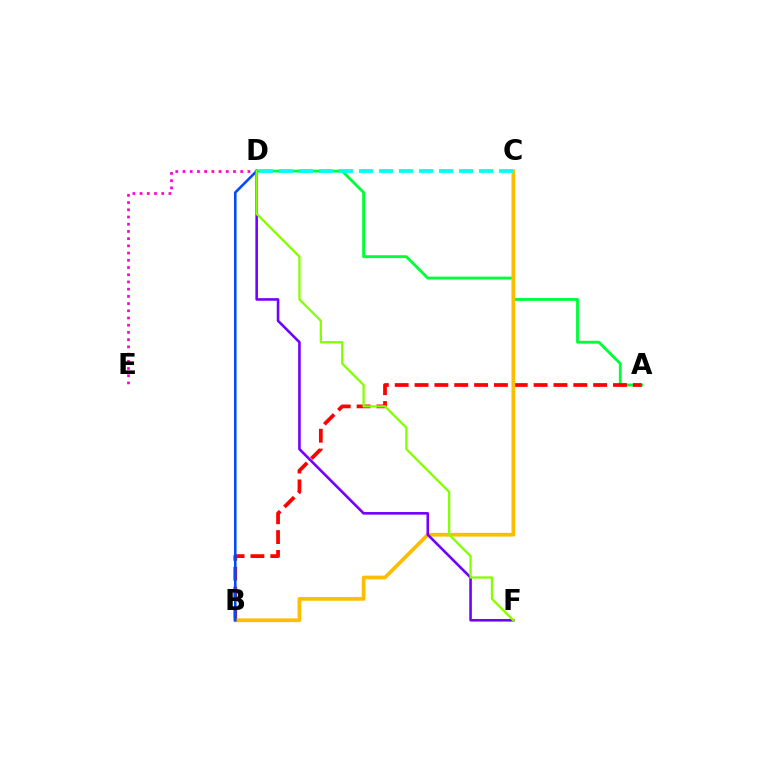{('A', 'D'): [{'color': '#00ff39', 'line_style': 'solid', 'thickness': 2.06}], ('D', 'E'): [{'color': '#ff00cf', 'line_style': 'dotted', 'thickness': 1.96}], ('A', 'B'): [{'color': '#ff0000', 'line_style': 'dashed', 'thickness': 2.7}], ('B', 'C'): [{'color': '#ffbd00', 'line_style': 'solid', 'thickness': 2.68}], ('C', 'D'): [{'color': '#00fff6', 'line_style': 'dashed', 'thickness': 2.72}], ('D', 'F'): [{'color': '#7200ff', 'line_style': 'solid', 'thickness': 1.87}, {'color': '#84ff00', 'line_style': 'solid', 'thickness': 1.64}], ('B', 'D'): [{'color': '#004bff', 'line_style': 'solid', 'thickness': 1.87}]}